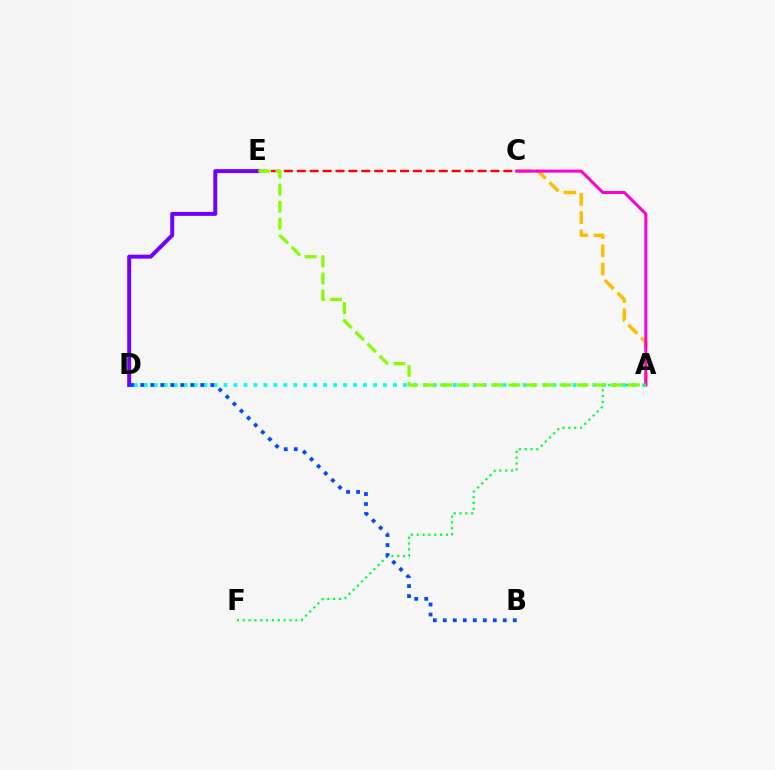{('A', 'C'): [{'color': '#ffbd00', 'line_style': 'dashed', 'thickness': 2.48}, {'color': '#ff00cf', 'line_style': 'solid', 'thickness': 2.17}], ('A', 'D'): [{'color': '#00fff6', 'line_style': 'dotted', 'thickness': 2.71}], ('C', 'E'): [{'color': '#ff0000', 'line_style': 'dashed', 'thickness': 1.75}], ('D', 'E'): [{'color': '#7200ff', 'line_style': 'solid', 'thickness': 2.85}], ('A', 'F'): [{'color': '#00ff39', 'line_style': 'dotted', 'thickness': 1.59}], ('B', 'D'): [{'color': '#004bff', 'line_style': 'dotted', 'thickness': 2.72}], ('A', 'E'): [{'color': '#84ff00', 'line_style': 'dashed', 'thickness': 2.32}]}